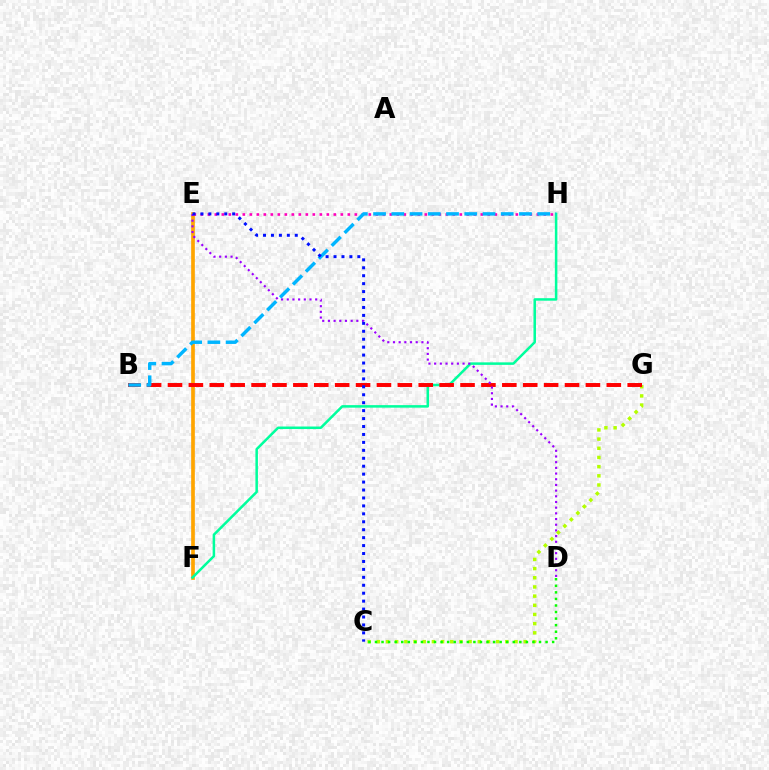{('E', 'F'): [{'color': '#ffa500', 'line_style': 'solid', 'thickness': 2.65}], ('E', 'H'): [{'color': '#ff00bd', 'line_style': 'dotted', 'thickness': 1.9}], ('C', 'G'): [{'color': '#b3ff00', 'line_style': 'dotted', 'thickness': 2.49}], ('F', 'H'): [{'color': '#00ff9d', 'line_style': 'solid', 'thickness': 1.82}], ('B', 'G'): [{'color': '#ff0000', 'line_style': 'dashed', 'thickness': 2.84}], ('D', 'E'): [{'color': '#9b00ff', 'line_style': 'dotted', 'thickness': 1.54}], ('B', 'H'): [{'color': '#00b5ff', 'line_style': 'dashed', 'thickness': 2.48}], ('C', 'D'): [{'color': '#08ff00', 'line_style': 'dotted', 'thickness': 1.78}], ('C', 'E'): [{'color': '#0010ff', 'line_style': 'dotted', 'thickness': 2.16}]}